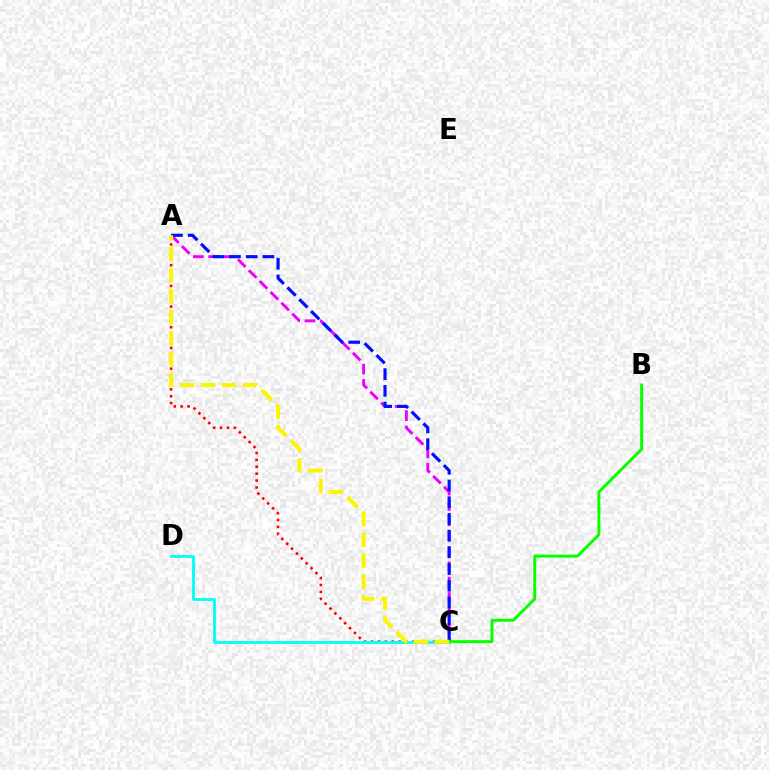{('A', 'C'): [{'color': '#ff0000', 'line_style': 'dotted', 'thickness': 1.87}, {'color': '#ee00ff', 'line_style': 'dashed', 'thickness': 2.09}, {'color': '#0010ff', 'line_style': 'dashed', 'thickness': 2.27}, {'color': '#fcf500', 'line_style': 'dashed', 'thickness': 2.85}], ('C', 'D'): [{'color': '#00fff6', 'line_style': 'solid', 'thickness': 2.03}], ('B', 'C'): [{'color': '#08ff00', 'line_style': 'solid', 'thickness': 2.14}]}